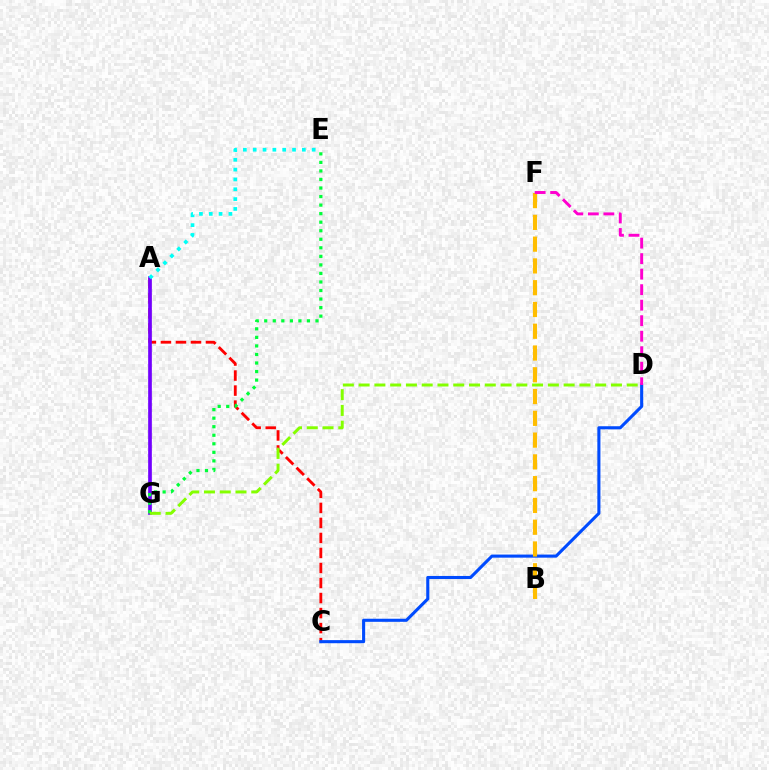{('A', 'C'): [{'color': '#ff0000', 'line_style': 'dashed', 'thickness': 2.04}], ('A', 'G'): [{'color': '#7200ff', 'line_style': 'solid', 'thickness': 2.65}], ('E', 'G'): [{'color': '#00ff39', 'line_style': 'dotted', 'thickness': 2.32}], ('C', 'D'): [{'color': '#004bff', 'line_style': 'solid', 'thickness': 2.22}], ('B', 'F'): [{'color': '#ffbd00', 'line_style': 'dashed', 'thickness': 2.96}], ('D', 'F'): [{'color': '#ff00cf', 'line_style': 'dashed', 'thickness': 2.11}], ('D', 'G'): [{'color': '#84ff00', 'line_style': 'dashed', 'thickness': 2.14}], ('A', 'E'): [{'color': '#00fff6', 'line_style': 'dotted', 'thickness': 2.67}]}